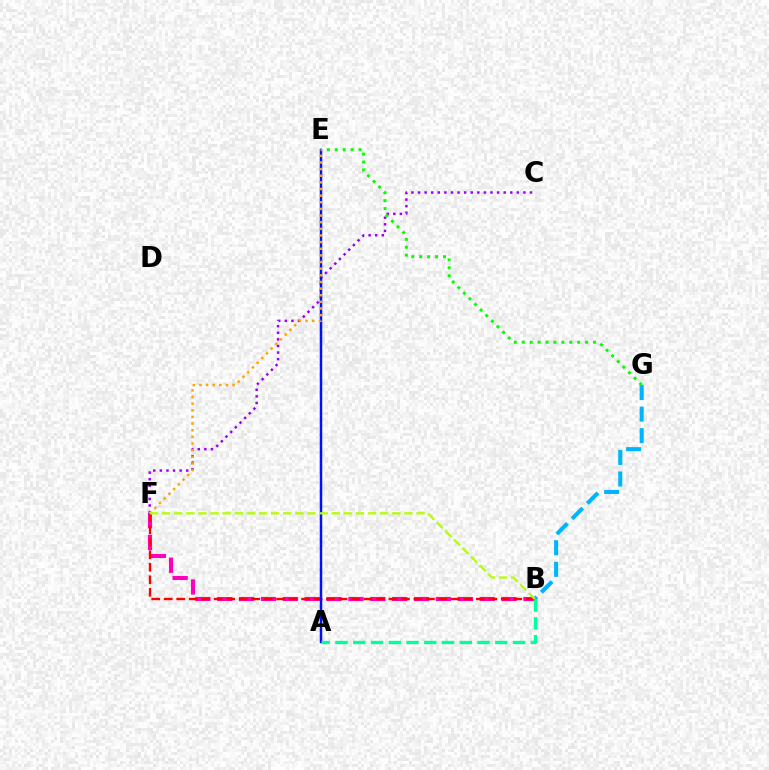{('C', 'F'): [{'color': '#9b00ff', 'line_style': 'dotted', 'thickness': 1.79}], ('B', 'G'): [{'color': '#00b5ff', 'line_style': 'dashed', 'thickness': 2.93}], ('B', 'F'): [{'color': '#ff00bd', 'line_style': 'dashed', 'thickness': 2.97}, {'color': '#ff0000', 'line_style': 'dashed', 'thickness': 1.7}, {'color': '#b3ff00', 'line_style': 'dashed', 'thickness': 1.65}], ('A', 'E'): [{'color': '#0010ff', 'line_style': 'solid', 'thickness': 1.79}], ('E', 'F'): [{'color': '#ffa500', 'line_style': 'dotted', 'thickness': 1.8}], ('E', 'G'): [{'color': '#08ff00', 'line_style': 'dotted', 'thickness': 2.15}], ('A', 'B'): [{'color': '#00ff9d', 'line_style': 'dashed', 'thickness': 2.41}]}